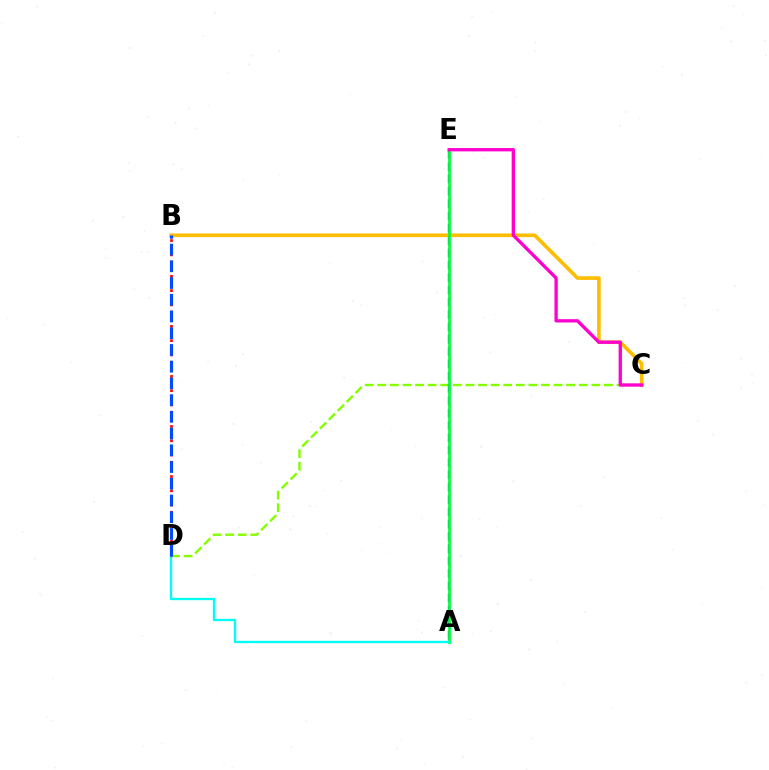{('C', 'D'): [{'color': '#84ff00', 'line_style': 'dashed', 'thickness': 1.71}], ('A', 'E'): [{'color': '#7200ff', 'line_style': 'dashed', 'thickness': 1.67}, {'color': '#00ff39', 'line_style': 'solid', 'thickness': 1.98}], ('B', 'C'): [{'color': '#ffbd00', 'line_style': 'solid', 'thickness': 2.62}], ('A', 'D'): [{'color': '#00fff6', 'line_style': 'solid', 'thickness': 1.68}], ('B', 'D'): [{'color': '#ff0000', 'line_style': 'dotted', 'thickness': 1.94}, {'color': '#004bff', 'line_style': 'dashed', 'thickness': 2.27}], ('C', 'E'): [{'color': '#ff00cf', 'line_style': 'solid', 'thickness': 2.39}]}